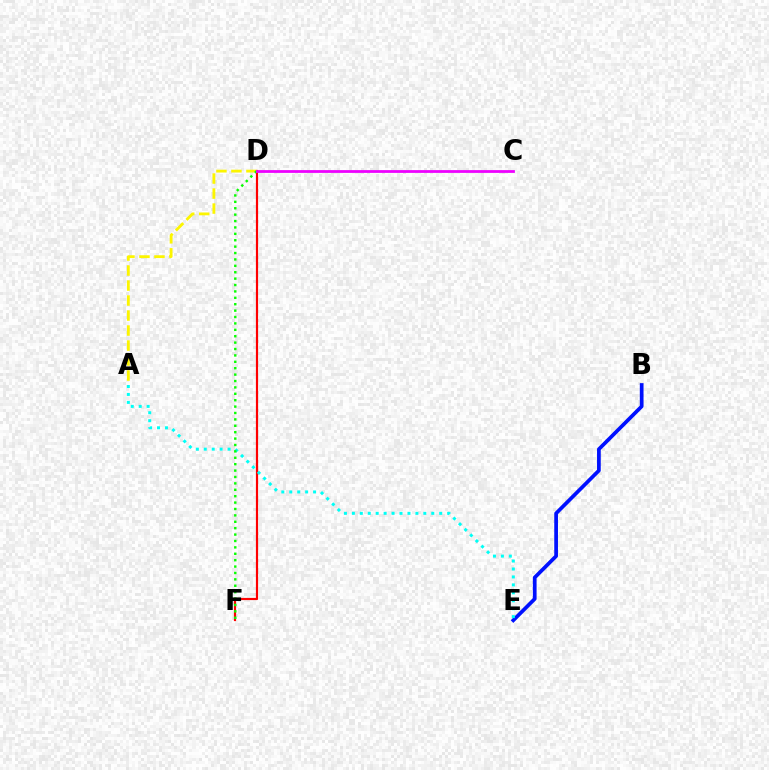{('B', 'E'): [{'color': '#0010ff', 'line_style': 'solid', 'thickness': 2.68}], ('D', 'F'): [{'color': '#ff0000', 'line_style': 'solid', 'thickness': 1.58}, {'color': '#08ff00', 'line_style': 'dotted', 'thickness': 1.74}], ('A', 'E'): [{'color': '#00fff6', 'line_style': 'dotted', 'thickness': 2.16}], ('A', 'D'): [{'color': '#fcf500', 'line_style': 'dashed', 'thickness': 2.04}], ('C', 'D'): [{'color': '#ee00ff', 'line_style': 'solid', 'thickness': 2.0}]}